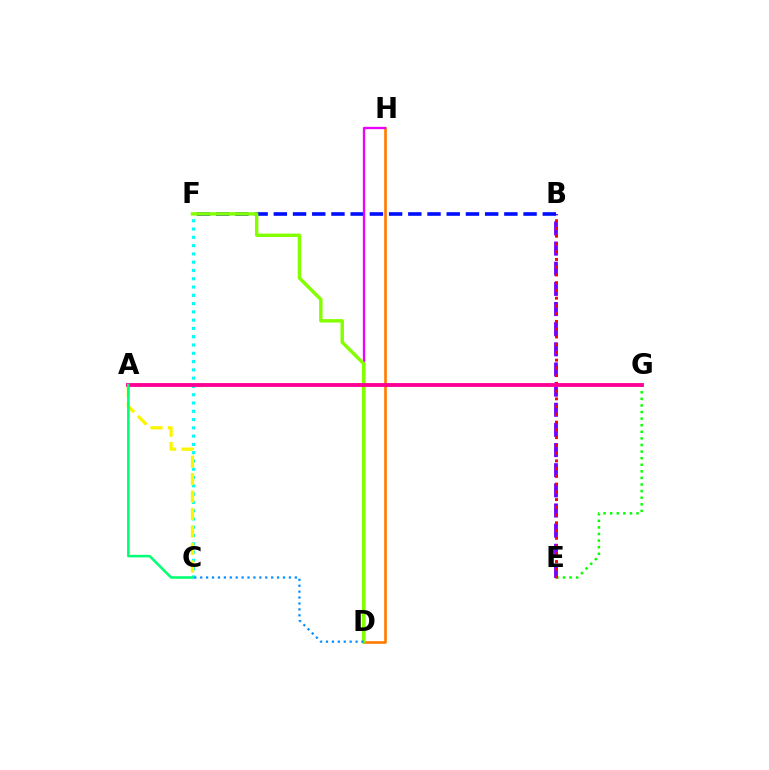{('C', 'F'): [{'color': '#00fff6', 'line_style': 'dotted', 'thickness': 2.25}], ('B', 'E'): [{'color': '#7200ff', 'line_style': 'dashed', 'thickness': 2.74}, {'color': '#ff0000', 'line_style': 'dotted', 'thickness': 2.1}], ('E', 'G'): [{'color': '#08ff00', 'line_style': 'dotted', 'thickness': 1.79}], ('D', 'H'): [{'color': '#ff7c00', 'line_style': 'solid', 'thickness': 1.89}, {'color': '#ee00ff', 'line_style': 'solid', 'thickness': 1.68}], ('B', 'F'): [{'color': '#0010ff', 'line_style': 'dashed', 'thickness': 2.61}], ('A', 'C'): [{'color': '#fcf500', 'line_style': 'dashed', 'thickness': 2.37}, {'color': '#00ff74', 'line_style': 'solid', 'thickness': 1.84}], ('D', 'F'): [{'color': '#84ff00', 'line_style': 'solid', 'thickness': 2.47}], ('C', 'D'): [{'color': '#008cff', 'line_style': 'dotted', 'thickness': 1.61}], ('A', 'G'): [{'color': '#ff0094', 'line_style': 'solid', 'thickness': 2.77}]}